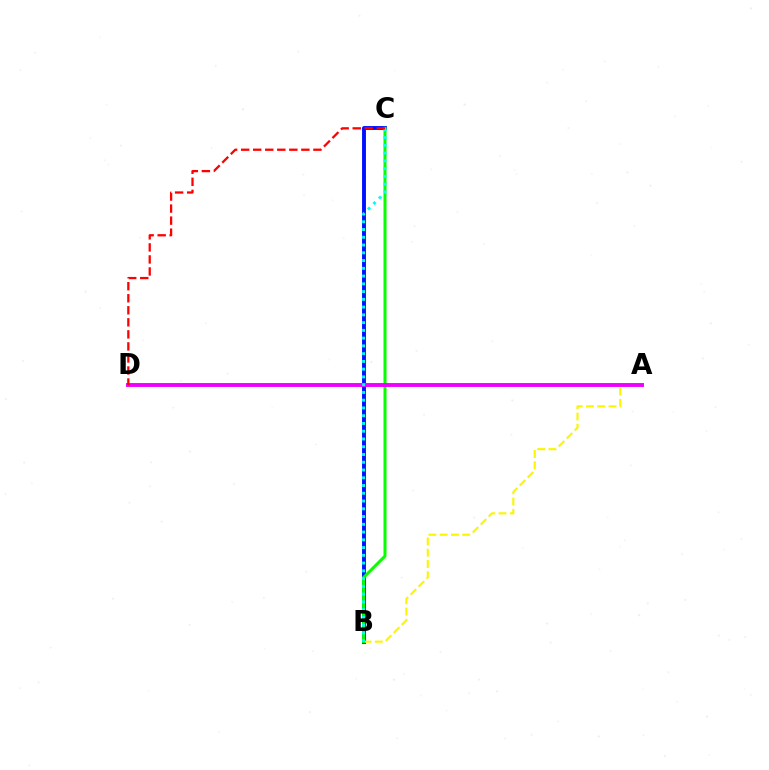{('B', 'C'): [{'color': '#0010ff', 'line_style': 'solid', 'thickness': 2.8}, {'color': '#08ff00', 'line_style': 'solid', 'thickness': 2.17}, {'color': '#00fff6', 'line_style': 'dotted', 'thickness': 2.11}], ('A', 'B'): [{'color': '#fcf500', 'line_style': 'dashed', 'thickness': 1.53}], ('A', 'D'): [{'color': '#ee00ff', 'line_style': 'solid', 'thickness': 2.81}], ('C', 'D'): [{'color': '#ff0000', 'line_style': 'dashed', 'thickness': 1.64}]}